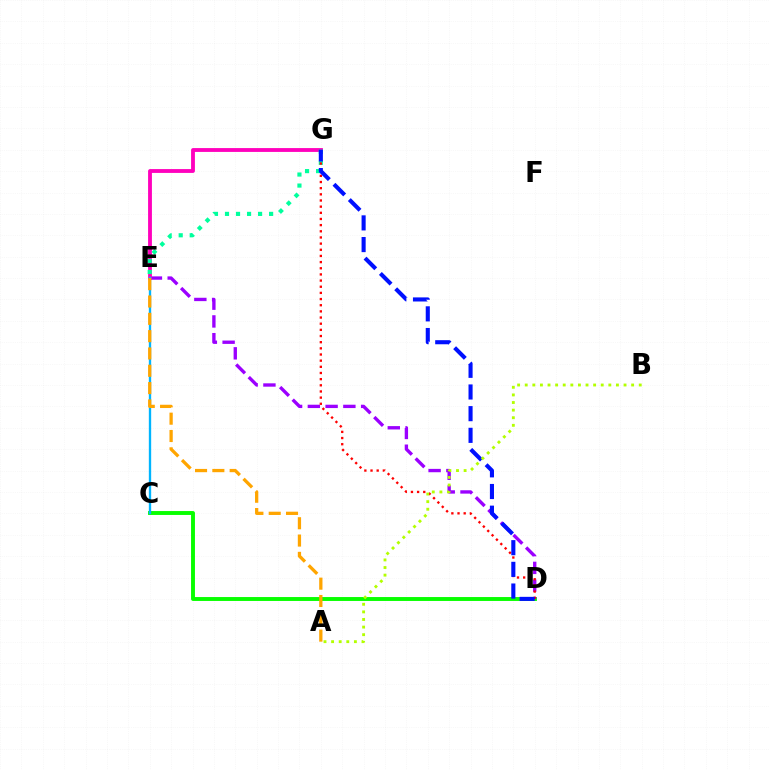{('C', 'D'): [{'color': '#08ff00', 'line_style': 'solid', 'thickness': 2.81}], ('D', 'E'): [{'color': '#9b00ff', 'line_style': 'dashed', 'thickness': 2.41}], ('E', 'G'): [{'color': '#ff00bd', 'line_style': 'solid', 'thickness': 2.76}, {'color': '#00ff9d', 'line_style': 'dotted', 'thickness': 3.0}], ('C', 'E'): [{'color': '#00b5ff', 'line_style': 'solid', 'thickness': 1.69}], ('D', 'G'): [{'color': '#ff0000', 'line_style': 'dotted', 'thickness': 1.67}, {'color': '#0010ff', 'line_style': 'dashed', 'thickness': 2.94}], ('A', 'E'): [{'color': '#ffa500', 'line_style': 'dashed', 'thickness': 2.35}], ('A', 'B'): [{'color': '#b3ff00', 'line_style': 'dotted', 'thickness': 2.07}]}